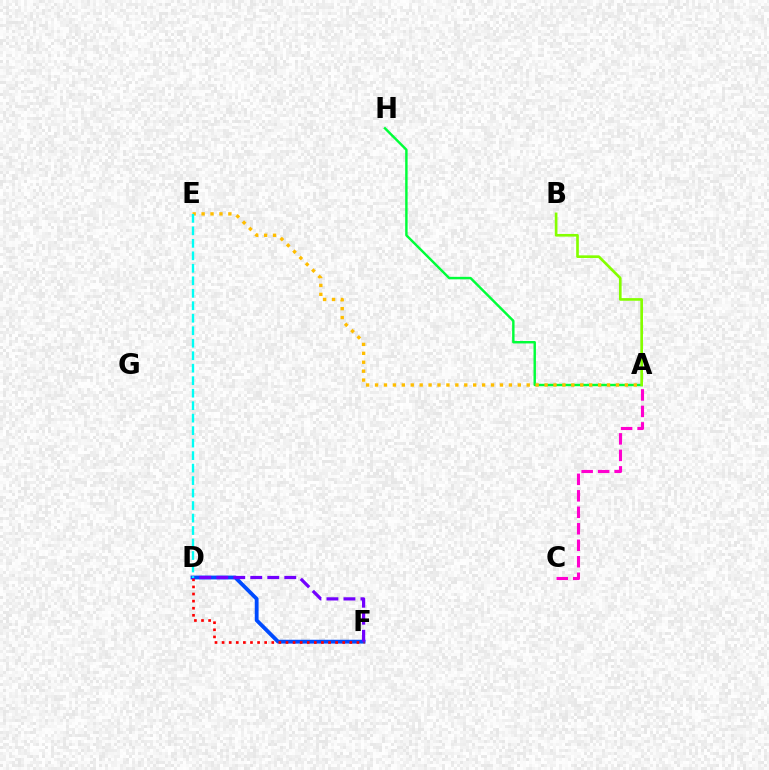{('A', 'H'): [{'color': '#00ff39', 'line_style': 'solid', 'thickness': 1.75}], ('D', 'F'): [{'color': '#004bff', 'line_style': 'solid', 'thickness': 2.75}, {'color': '#ff0000', 'line_style': 'dotted', 'thickness': 1.93}, {'color': '#7200ff', 'line_style': 'dashed', 'thickness': 2.31}], ('A', 'C'): [{'color': '#ff00cf', 'line_style': 'dashed', 'thickness': 2.24}], ('A', 'E'): [{'color': '#ffbd00', 'line_style': 'dotted', 'thickness': 2.42}], ('A', 'B'): [{'color': '#84ff00', 'line_style': 'solid', 'thickness': 1.92}], ('D', 'E'): [{'color': '#00fff6', 'line_style': 'dashed', 'thickness': 1.7}]}